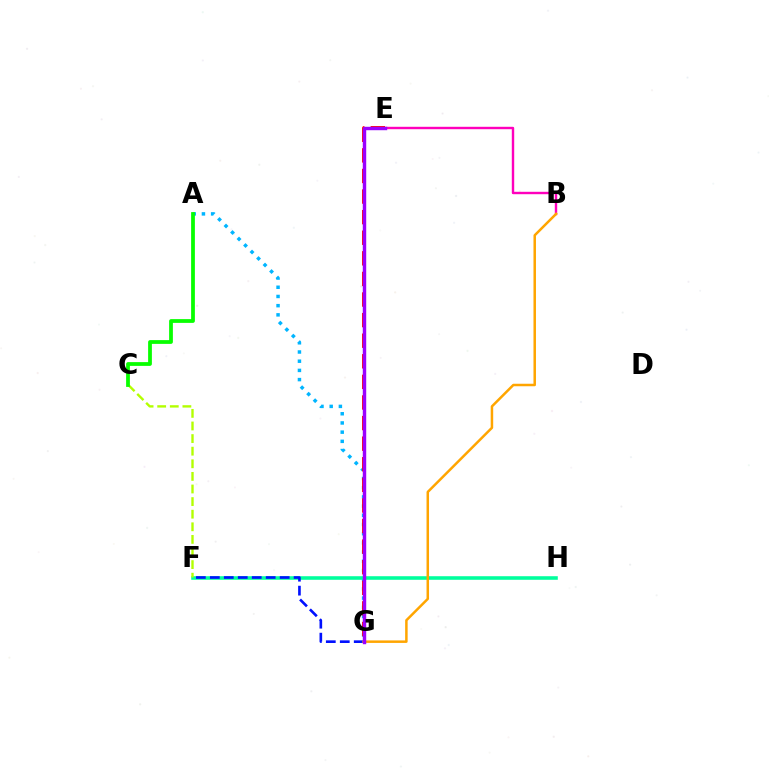{('B', 'E'): [{'color': '#ff00bd', 'line_style': 'solid', 'thickness': 1.73}], ('A', 'G'): [{'color': '#00b5ff', 'line_style': 'dotted', 'thickness': 2.5}], ('F', 'H'): [{'color': '#00ff9d', 'line_style': 'solid', 'thickness': 2.58}], ('C', 'F'): [{'color': '#b3ff00', 'line_style': 'dashed', 'thickness': 1.71}], ('A', 'C'): [{'color': '#08ff00', 'line_style': 'solid', 'thickness': 2.71}], ('E', 'G'): [{'color': '#ff0000', 'line_style': 'dashed', 'thickness': 2.8}, {'color': '#9b00ff', 'line_style': 'solid', 'thickness': 2.46}], ('F', 'G'): [{'color': '#0010ff', 'line_style': 'dashed', 'thickness': 1.9}], ('B', 'G'): [{'color': '#ffa500', 'line_style': 'solid', 'thickness': 1.8}]}